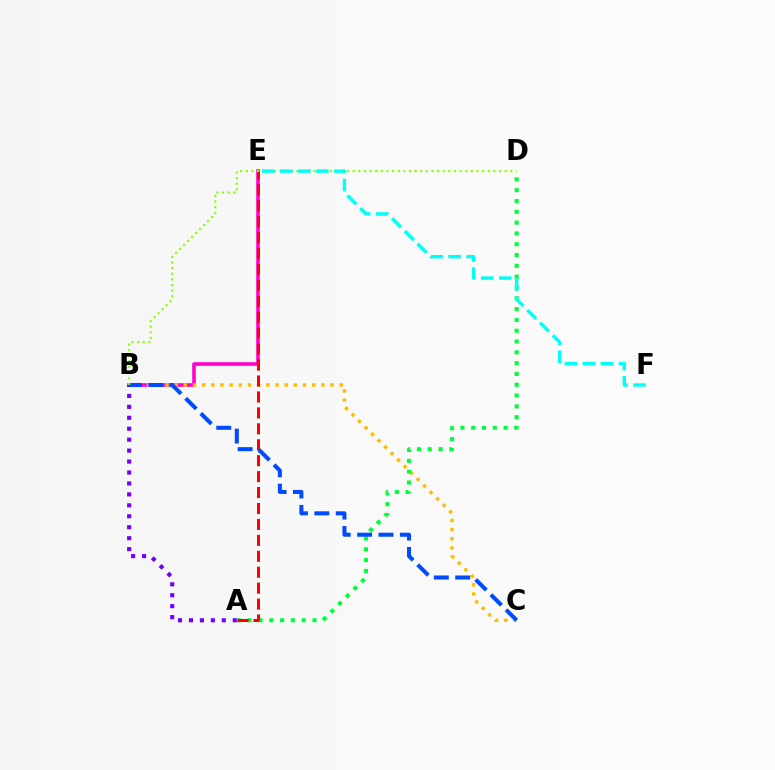{('B', 'E'): [{'color': '#ff00cf', 'line_style': 'solid', 'thickness': 2.57}], ('B', 'C'): [{'color': '#ffbd00', 'line_style': 'dotted', 'thickness': 2.49}, {'color': '#004bff', 'line_style': 'dashed', 'thickness': 2.91}], ('A', 'D'): [{'color': '#00ff39', 'line_style': 'dotted', 'thickness': 2.94}], ('A', 'E'): [{'color': '#ff0000', 'line_style': 'dashed', 'thickness': 2.16}], ('A', 'B'): [{'color': '#7200ff', 'line_style': 'dotted', 'thickness': 2.97}], ('B', 'D'): [{'color': '#84ff00', 'line_style': 'dotted', 'thickness': 1.53}], ('E', 'F'): [{'color': '#00fff6', 'line_style': 'dashed', 'thickness': 2.45}]}